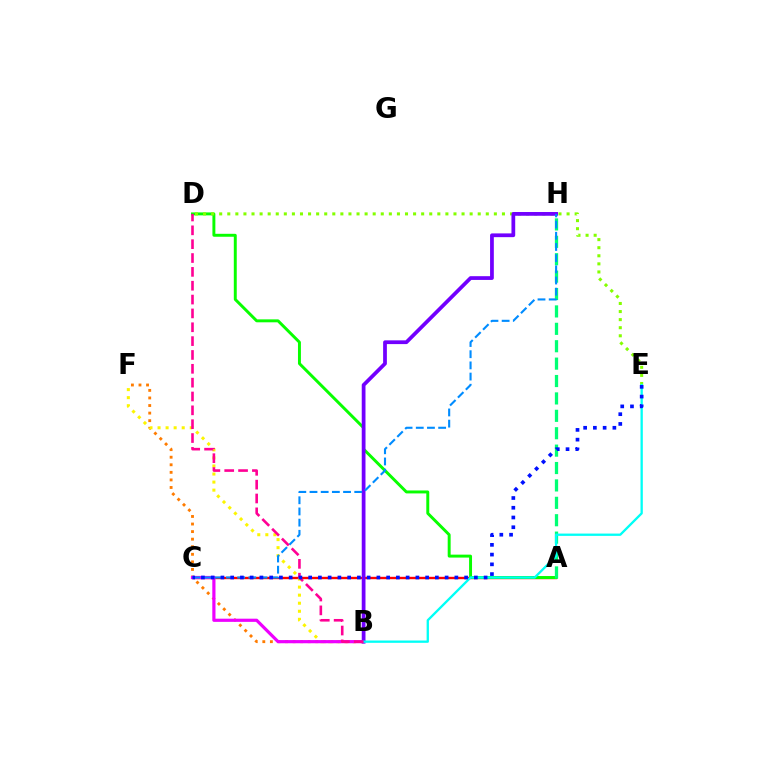{('B', 'F'): [{'color': '#ff7c00', 'line_style': 'dotted', 'thickness': 2.06}, {'color': '#fcf500', 'line_style': 'dotted', 'thickness': 2.19}], ('A', 'C'): [{'color': '#ff0000', 'line_style': 'solid', 'thickness': 1.72}], ('A', 'D'): [{'color': '#08ff00', 'line_style': 'solid', 'thickness': 2.12}], ('A', 'H'): [{'color': '#00ff74', 'line_style': 'dashed', 'thickness': 2.36}], ('D', 'E'): [{'color': '#84ff00', 'line_style': 'dotted', 'thickness': 2.19}], ('B', 'C'): [{'color': '#ee00ff', 'line_style': 'solid', 'thickness': 2.29}], ('B', 'H'): [{'color': '#7200ff', 'line_style': 'solid', 'thickness': 2.7}], ('B', 'E'): [{'color': '#00fff6', 'line_style': 'solid', 'thickness': 1.67}], ('C', 'H'): [{'color': '#008cff', 'line_style': 'dashed', 'thickness': 1.52}], ('B', 'D'): [{'color': '#ff0094', 'line_style': 'dashed', 'thickness': 1.88}], ('C', 'E'): [{'color': '#0010ff', 'line_style': 'dotted', 'thickness': 2.65}]}